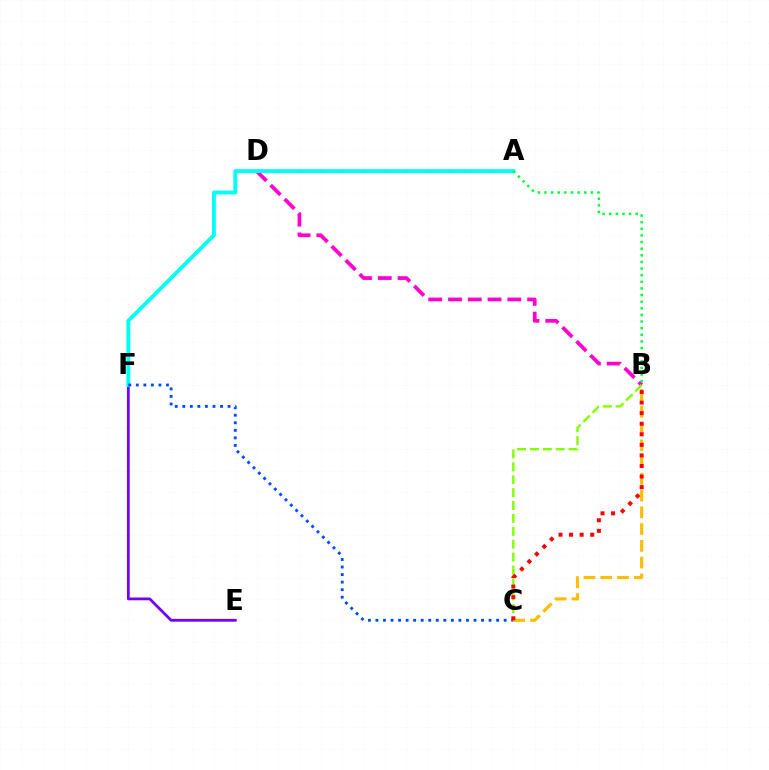{('E', 'F'): [{'color': '#7200ff', 'line_style': 'solid', 'thickness': 2.01}], ('B', 'D'): [{'color': '#ff00cf', 'line_style': 'dashed', 'thickness': 2.69}], ('A', 'F'): [{'color': '#00fff6', 'line_style': 'solid', 'thickness': 2.8}], ('C', 'F'): [{'color': '#004bff', 'line_style': 'dotted', 'thickness': 2.05}], ('B', 'C'): [{'color': '#84ff00', 'line_style': 'dashed', 'thickness': 1.75}, {'color': '#ffbd00', 'line_style': 'dashed', 'thickness': 2.28}, {'color': '#ff0000', 'line_style': 'dotted', 'thickness': 2.87}], ('A', 'B'): [{'color': '#00ff39', 'line_style': 'dotted', 'thickness': 1.8}]}